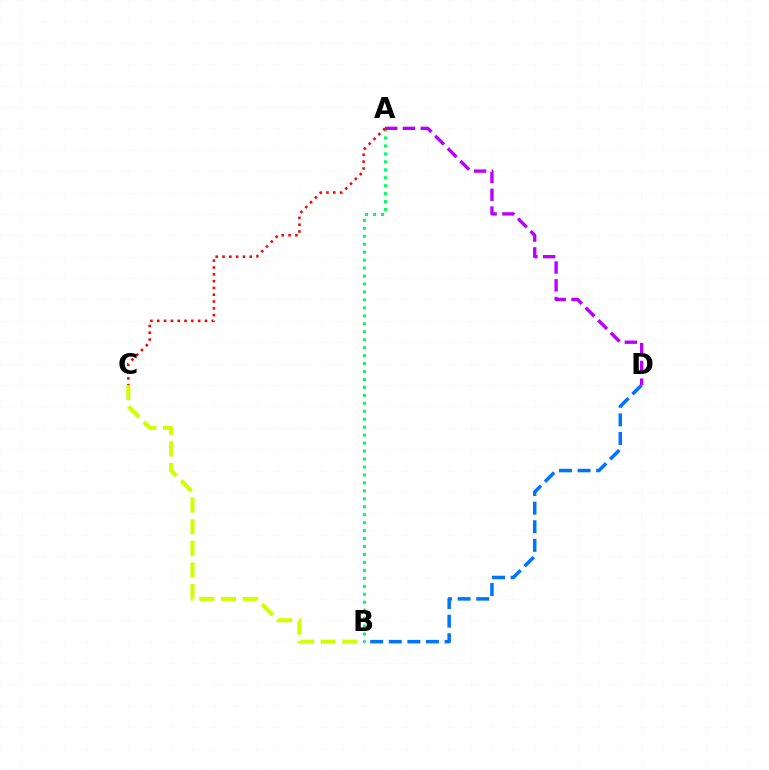{('B', 'D'): [{'color': '#0074ff', 'line_style': 'dashed', 'thickness': 2.53}], ('B', 'C'): [{'color': '#d1ff00', 'line_style': 'dashed', 'thickness': 2.94}], ('A', 'B'): [{'color': '#00ff5c', 'line_style': 'dotted', 'thickness': 2.16}], ('A', 'C'): [{'color': '#ff0000', 'line_style': 'dotted', 'thickness': 1.85}], ('A', 'D'): [{'color': '#b900ff', 'line_style': 'dashed', 'thickness': 2.41}]}